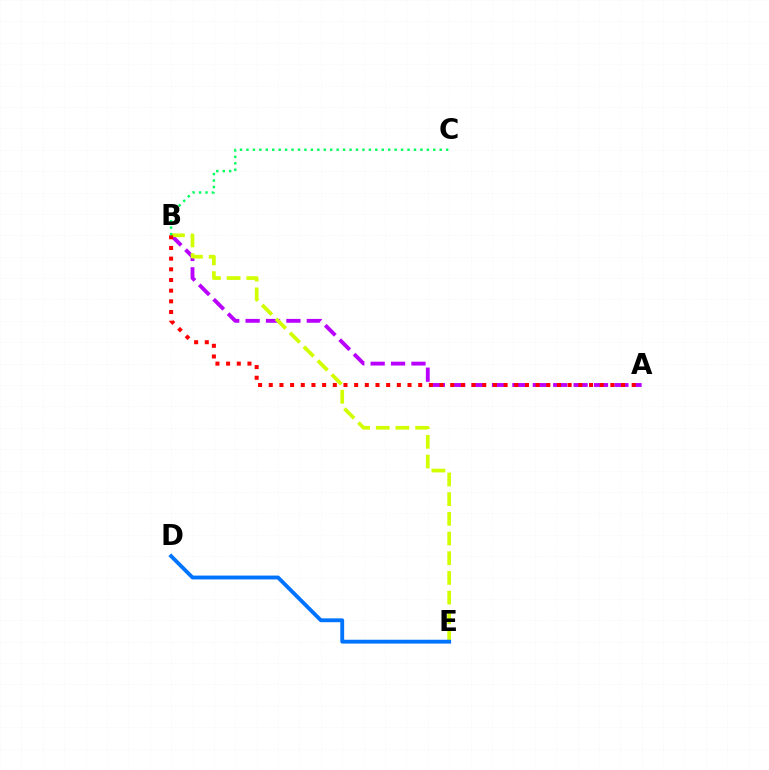{('A', 'B'): [{'color': '#b900ff', 'line_style': 'dashed', 'thickness': 2.77}, {'color': '#ff0000', 'line_style': 'dotted', 'thickness': 2.9}], ('B', 'E'): [{'color': '#d1ff00', 'line_style': 'dashed', 'thickness': 2.67}], ('D', 'E'): [{'color': '#0074ff', 'line_style': 'solid', 'thickness': 2.77}], ('B', 'C'): [{'color': '#00ff5c', 'line_style': 'dotted', 'thickness': 1.75}]}